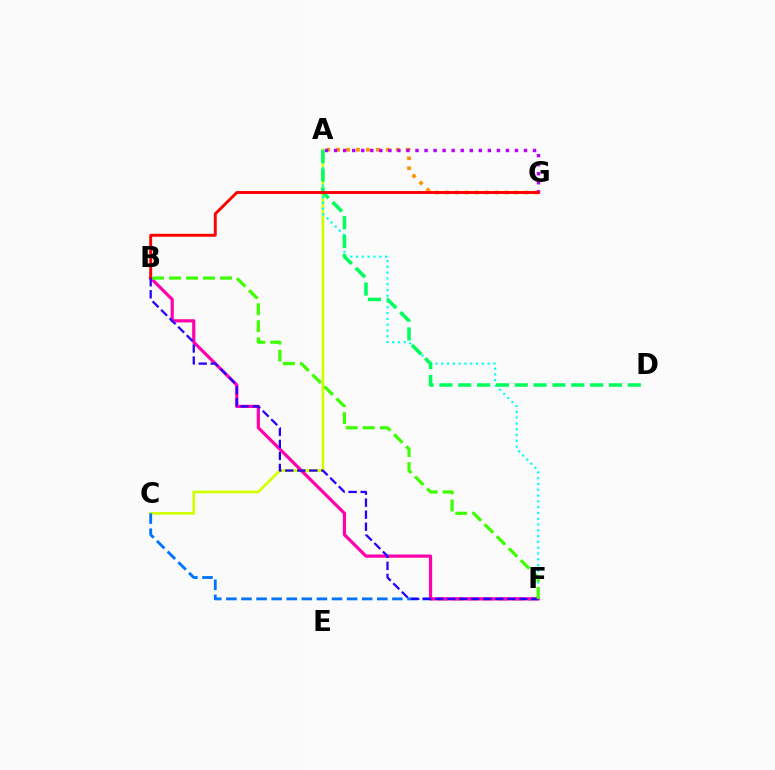{('A', 'G'): [{'color': '#ff9400', 'line_style': 'dotted', 'thickness': 2.7}, {'color': '#b900ff', 'line_style': 'dotted', 'thickness': 2.46}], ('A', 'C'): [{'color': '#d1ff00', 'line_style': 'solid', 'thickness': 1.95}], ('C', 'F'): [{'color': '#0074ff', 'line_style': 'dashed', 'thickness': 2.05}], ('B', 'F'): [{'color': '#ff00ac', 'line_style': 'solid', 'thickness': 2.29}, {'color': '#2500ff', 'line_style': 'dashed', 'thickness': 1.63}, {'color': '#3dff00', 'line_style': 'dashed', 'thickness': 2.31}], ('A', 'F'): [{'color': '#00fff6', 'line_style': 'dotted', 'thickness': 1.57}], ('A', 'D'): [{'color': '#00ff5c', 'line_style': 'dashed', 'thickness': 2.56}], ('B', 'G'): [{'color': '#ff0000', 'line_style': 'solid', 'thickness': 2.1}]}